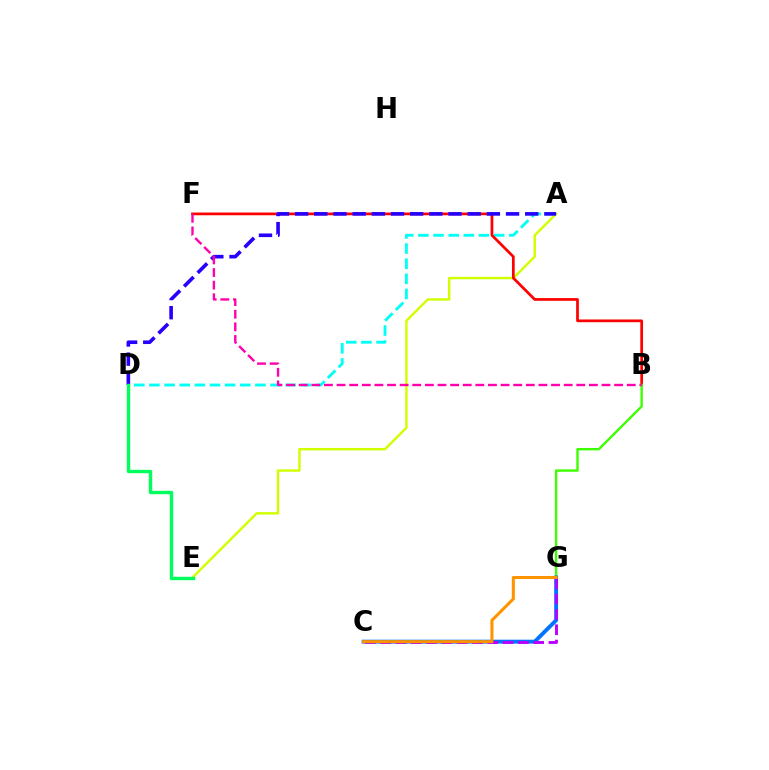{('A', 'D'): [{'color': '#00fff6', 'line_style': 'dashed', 'thickness': 2.06}, {'color': '#2500ff', 'line_style': 'dashed', 'thickness': 2.6}], ('A', 'E'): [{'color': '#d1ff00', 'line_style': 'solid', 'thickness': 1.75}], ('B', 'F'): [{'color': '#ff0000', 'line_style': 'solid', 'thickness': 1.96}, {'color': '#ff00ac', 'line_style': 'dashed', 'thickness': 1.71}], ('B', 'G'): [{'color': '#3dff00', 'line_style': 'solid', 'thickness': 1.72}], ('C', 'G'): [{'color': '#0074ff', 'line_style': 'solid', 'thickness': 2.82}, {'color': '#b900ff', 'line_style': 'dashed', 'thickness': 2.08}, {'color': '#ff9400', 'line_style': 'solid', 'thickness': 2.2}], ('D', 'E'): [{'color': '#00ff5c', 'line_style': 'solid', 'thickness': 2.44}]}